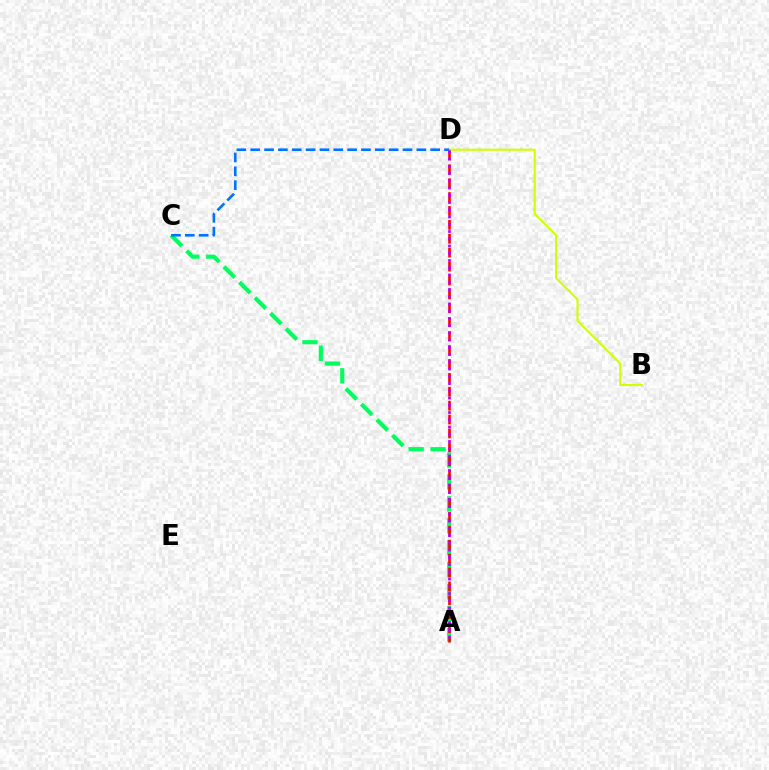{('B', 'D'): [{'color': '#d1ff00', 'line_style': 'solid', 'thickness': 1.52}], ('A', 'C'): [{'color': '#00ff5c', 'line_style': 'dashed', 'thickness': 2.98}], ('A', 'D'): [{'color': '#ff0000', 'line_style': 'dashed', 'thickness': 1.89}, {'color': '#b900ff', 'line_style': 'dotted', 'thickness': 1.97}], ('C', 'D'): [{'color': '#0074ff', 'line_style': 'dashed', 'thickness': 1.88}]}